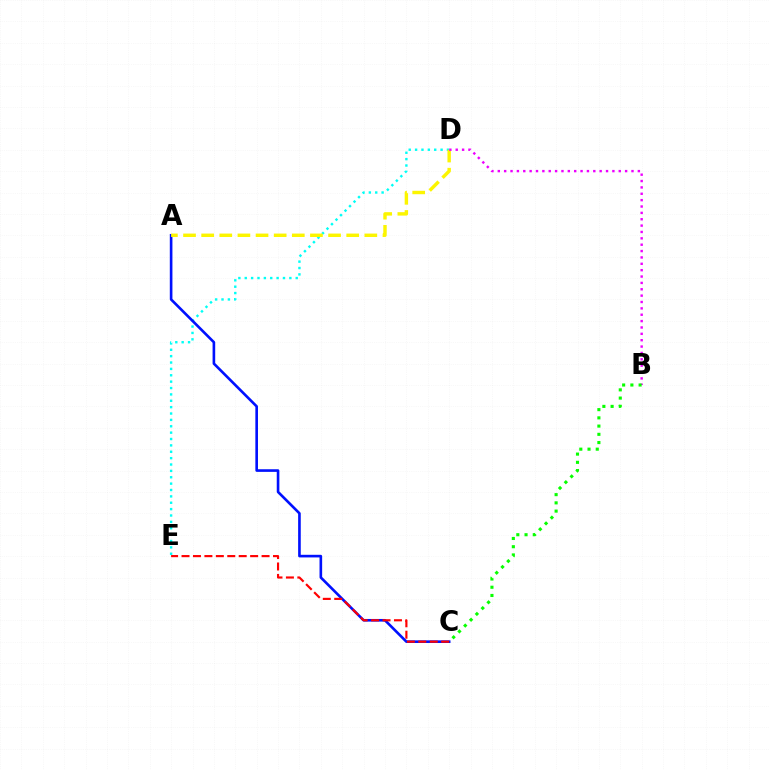{('D', 'E'): [{'color': '#00fff6', 'line_style': 'dotted', 'thickness': 1.73}], ('A', 'C'): [{'color': '#0010ff', 'line_style': 'solid', 'thickness': 1.89}], ('A', 'D'): [{'color': '#fcf500', 'line_style': 'dashed', 'thickness': 2.46}], ('B', 'D'): [{'color': '#ee00ff', 'line_style': 'dotted', 'thickness': 1.73}], ('C', 'E'): [{'color': '#ff0000', 'line_style': 'dashed', 'thickness': 1.55}], ('B', 'C'): [{'color': '#08ff00', 'line_style': 'dotted', 'thickness': 2.24}]}